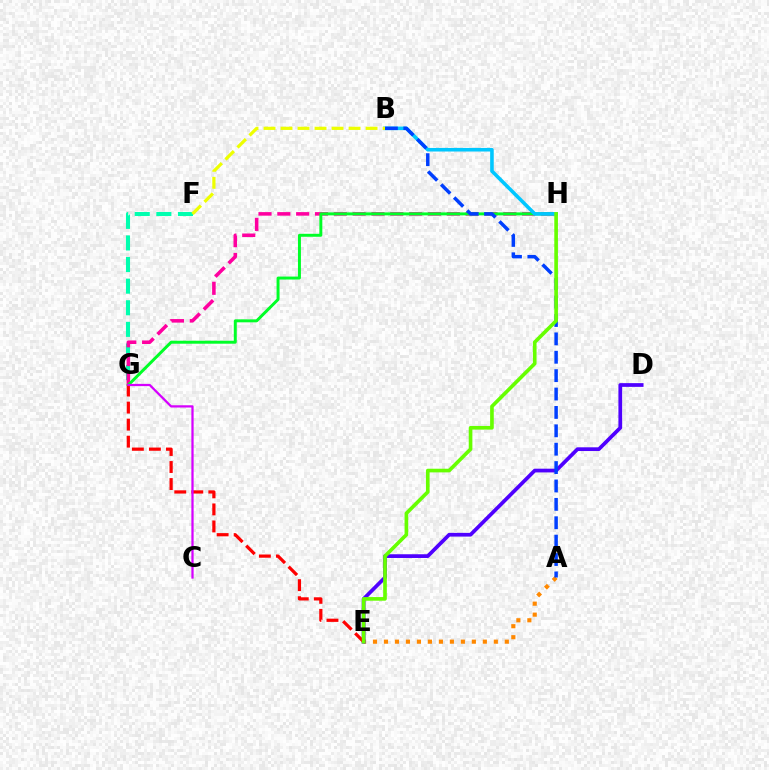{('A', 'E'): [{'color': '#ff8800', 'line_style': 'dotted', 'thickness': 2.98}], ('F', 'G'): [{'color': '#00ffaf', 'line_style': 'dashed', 'thickness': 2.93}], ('G', 'H'): [{'color': '#ff00a0', 'line_style': 'dashed', 'thickness': 2.56}, {'color': '#00ff27', 'line_style': 'solid', 'thickness': 2.14}], ('D', 'E'): [{'color': '#4f00ff', 'line_style': 'solid', 'thickness': 2.68}], ('B', 'H'): [{'color': '#00c7ff', 'line_style': 'solid', 'thickness': 2.58}], ('E', 'G'): [{'color': '#ff0000', 'line_style': 'dashed', 'thickness': 2.31}], ('B', 'F'): [{'color': '#eeff00', 'line_style': 'dashed', 'thickness': 2.31}], ('A', 'B'): [{'color': '#003fff', 'line_style': 'dashed', 'thickness': 2.5}], ('E', 'H'): [{'color': '#66ff00', 'line_style': 'solid', 'thickness': 2.63}], ('C', 'G'): [{'color': '#d600ff', 'line_style': 'solid', 'thickness': 1.62}]}